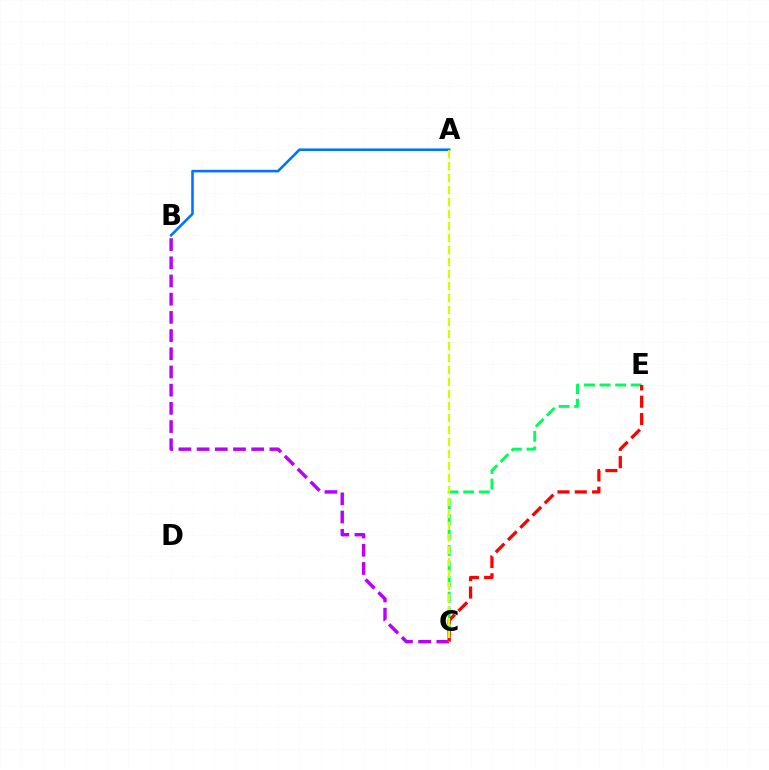{('A', 'B'): [{'color': '#0074ff', 'line_style': 'solid', 'thickness': 1.86}], ('B', 'C'): [{'color': '#b900ff', 'line_style': 'dashed', 'thickness': 2.47}], ('C', 'E'): [{'color': '#00ff5c', 'line_style': 'dashed', 'thickness': 2.12}, {'color': '#ff0000', 'line_style': 'dashed', 'thickness': 2.35}], ('A', 'C'): [{'color': '#d1ff00', 'line_style': 'dashed', 'thickness': 1.63}]}